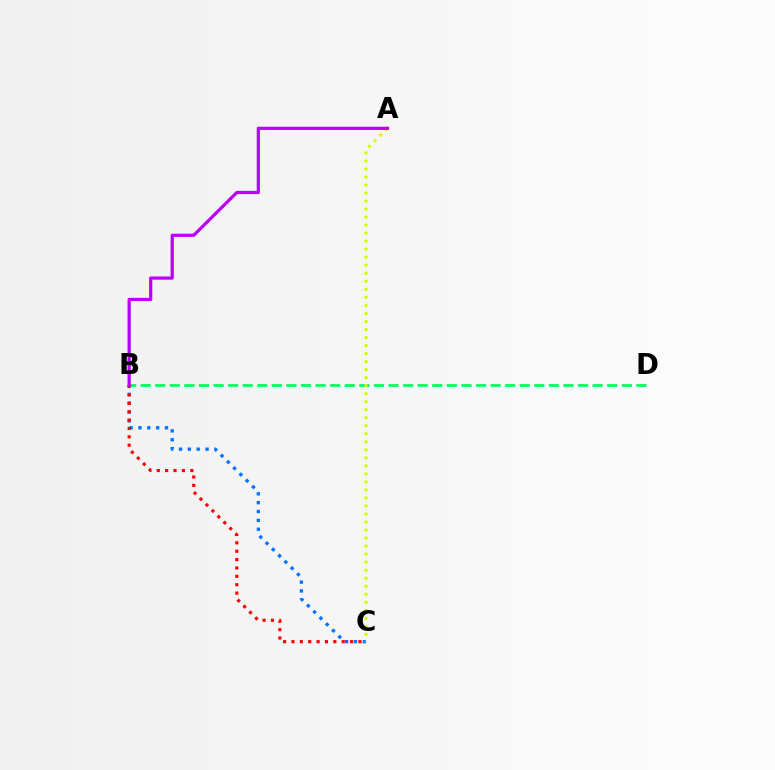{('B', 'D'): [{'color': '#00ff5c', 'line_style': 'dashed', 'thickness': 1.98}], ('B', 'C'): [{'color': '#0074ff', 'line_style': 'dotted', 'thickness': 2.4}, {'color': '#ff0000', 'line_style': 'dotted', 'thickness': 2.28}], ('A', 'C'): [{'color': '#d1ff00', 'line_style': 'dotted', 'thickness': 2.18}], ('A', 'B'): [{'color': '#b900ff', 'line_style': 'solid', 'thickness': 2.31}]}